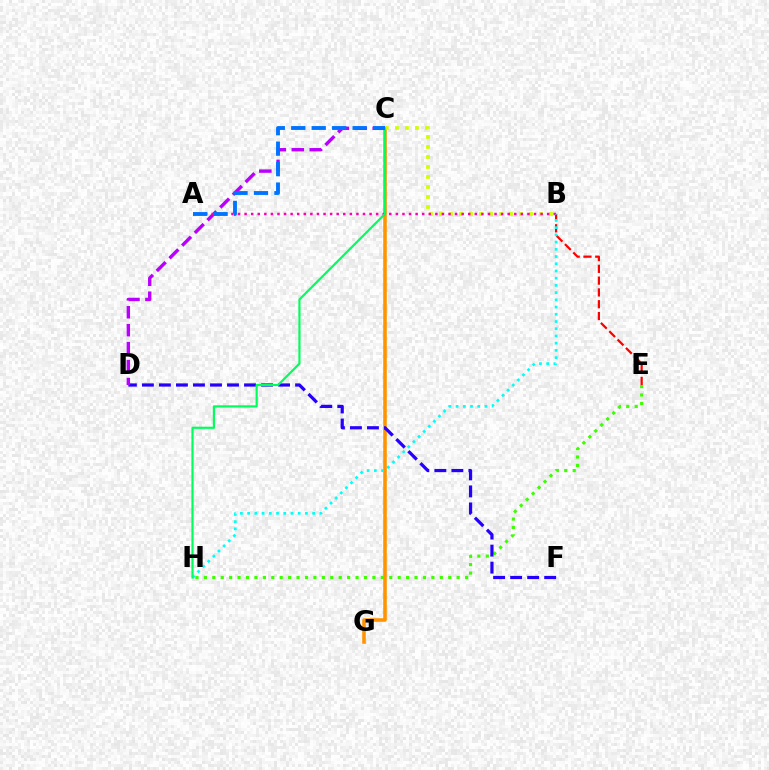{('C', 'G'): [{'color': '#ff9400', 'line_style': 'solid', 'thickness': 2.57}], ('E', 'H'): [{'color': '#3dff00', 'line_style': 'dotted', 'thickness': 2.29}], ('D', 'F'): [{'color': '#2500ff', 'line_style': 'dashed', 'thickness': 2.31}], ('B', 'E'): [{'color': '#ff0000', 'line_style': 'dashed', 'thickness': 1.6}], ('C', 'D'): [{'color': '#b900ff', 'line_style': 'dashed', 'thickness': 2.44}], ('B', 'C'): [{'color': '#d1ff00', 'line_style': 'dotted', 'thickness': 2.72}], ('A', 'B'): [{'color': '#ff00ac', 'line_style': 'dotted', 'thickness': 1.79}], ('B', 'H'): [{'color': '#00fff6', 'line_style': 'dotted', 'thickness': 1.96}], ('C', 'H'): [{'color': '#00ff5c', 'line_style': 'solid', 'thickness': 1.57}], ('A', 'C'): [{'color': '#0074ff', 'line_style': 'dashed', 'thickness': 2.78}]}